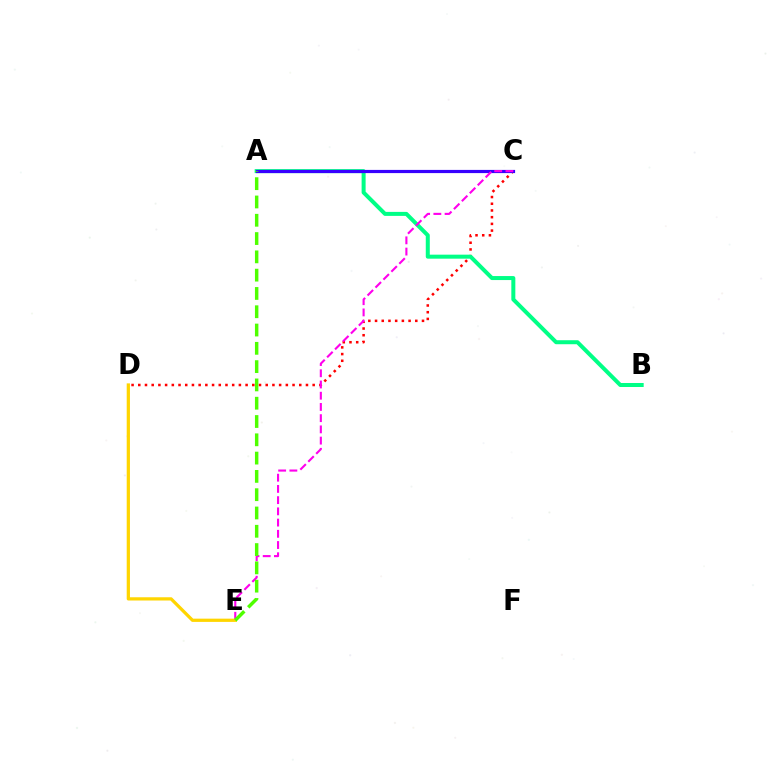{('C', 'D'): [{'color': '#ff0000', 'line_style': 'dotted', 'thickness': 1.82}], ('A', 'C'): [{'color': '#009eff', 'line_style': 'solid', 'thickness': 2.0}, {'color': '#3700ff', 'line_style': 'solid', 'thickness': 2.3}], ('A', 'B'): [{'color': '#00ff86', 'line_style': 'solid', 'thickness': 2.89}], ('C', 'E'): [{'color': '#ff00ed', 'line_style': 'dashed', 'thickness': 1.52}], ('D', 'E'): [{'color': '#ffd500', 'line_style': 'solid', 'thickness': 2.34}], ('A', 'E'): [{'color': '#4fff00', 'line_style': 'dashed', 'thickness': 2.49}]}